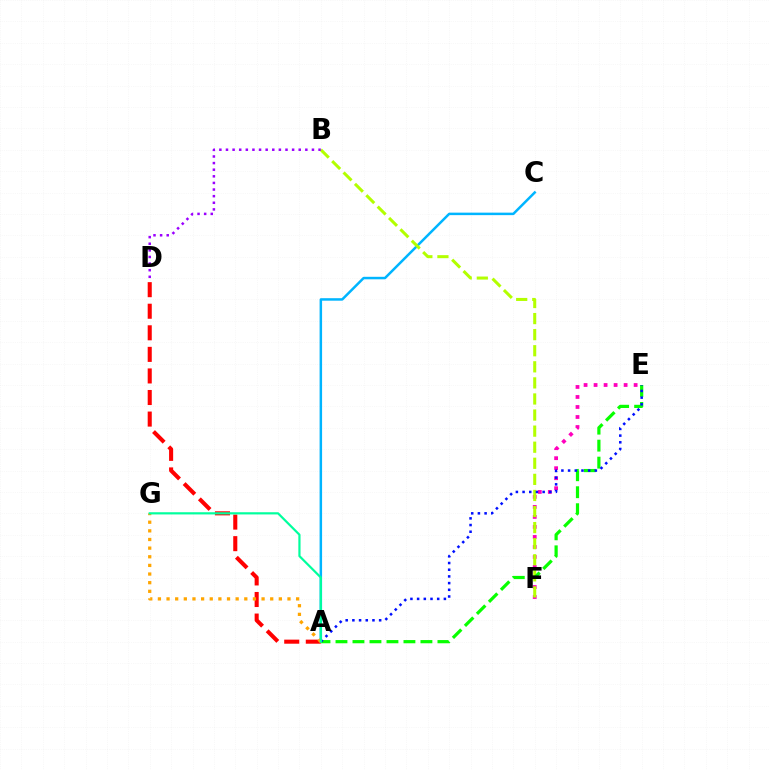{('A', 'C'): [{'color': '#00b5ff', 'line_style': 'solid', 'thickness': 1.8}], ('A', 'D'): [{'color': '#ff0000', 'line_style': 'dashed', 'thickness': 2.93}], ('E', 'F'): [{'color': '#ff00bd', 'line_style': 'dotted', 'thickness': 2.72}], ('B', 'F'): [{'color': '#b3ff00', 'line_style': 'dashed', 'thickness': 2.18}], ('A', 'E'): [{'color': '#08ff00', 'line_style': 'dashed', 'thickness': 2.31}, {'color': '#0010ff', 'line_style': 'dotted', 'thickness': 1.82}], ('B', 'D'): [{'color': '#9b00ff', 'line_style': 'dotted', 'thickness': 1.8}], ('A', 'G'): [{'color': '#ffa500', 'line_style': 'dotted', 'thickness': 2.35}, {'color': '#00ff9d', 'line_style': 'solid', 'thickness': 1.58}]}